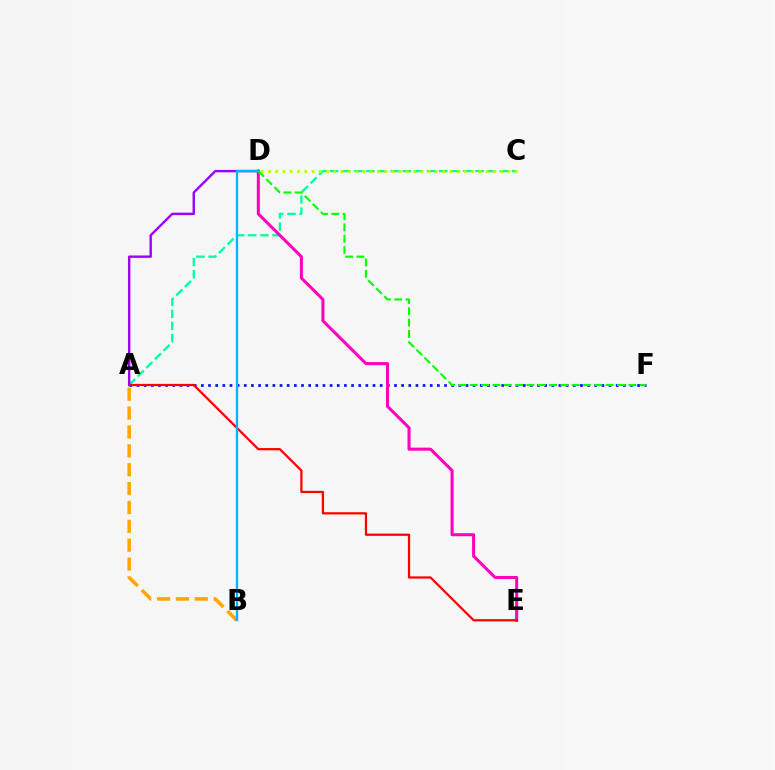{('A', 'B'): [{'color': '#ffa500', 'line_style': 'dashed', 'thickness': 2.56}], ('A', 'F'): [{'color': '#0010ff', 'line_style': 'dotted', 'thickness': 1.94}], ('A', 'C'): [{'color': '#00ff9d', 'line_style': 'dashed', 'thickness': 1.65}], ('D', 'E'): [{'color': '#ff00bd', 'line_style': 'solid', 'thickness': 2.19}], ('C', 'D'): [{'color': '#b3ff00', 'line_style': 'dotted', 'thickness': 1.97}], ('A', 'E'): [{'color': '#ff0000', 'line_style': 'solid', 'thickness': 1.61}], ('A', 'D'): [{'color': '#9b00ff', 'line_style': 'solid', 'thickness': 1.73}], ('D', 'F'): [{'color': '#08ff00', 'line_style': 'dashed', 'thickness': 1.54}], ('B', 'D'): [{'color': '#00b5ff', 'line_style': 'solid', 'thickness': 1.68}]}